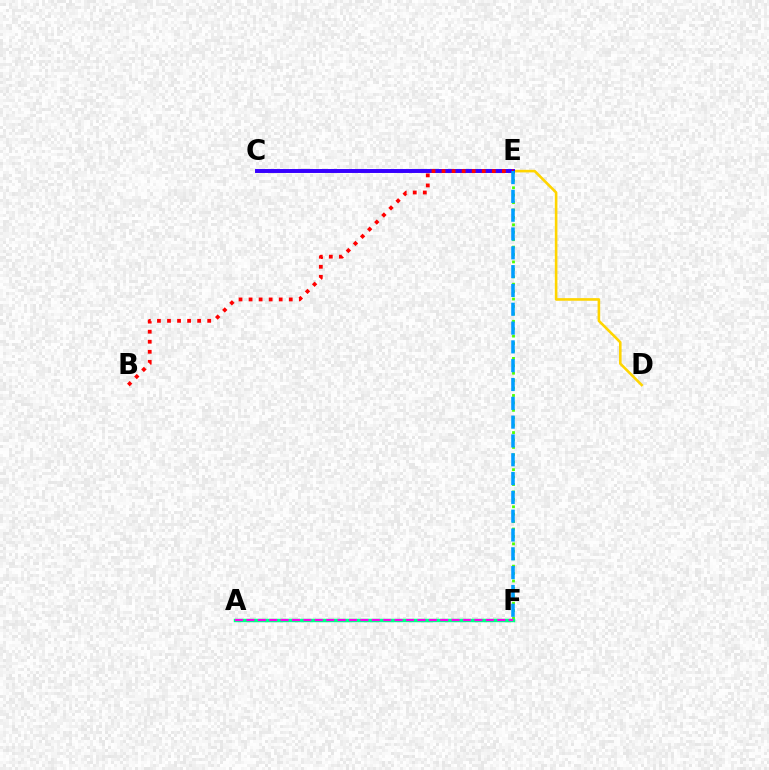{('D', 'E'): [{'color': '#ffd500', 'line_style': 'solid', 'thickness': 1.87}], ('E', 'F'): [{'color': '#4fff00', 'line_style': 'dotted', 'thickness': 2.02}, {'color': '#009eff', 'line_style': 'dashed', 'thickness': 2.56}], ('A', 'F'): [{'color': '#00ff86', 'line_style': 'solid', 'thickness': 2.5}, {'color': '#ff00ed', 'line_style': 'dashed', 'thickness': 1.55}], ('C', 'E'): [{'color': '#3700ff', 'line_style': 'solid', 'thickness': 2.84}], ('B', 'E'): [{'color': '#ff0000', 'line_style': 'dotted', 'thickness': 2.73}]}